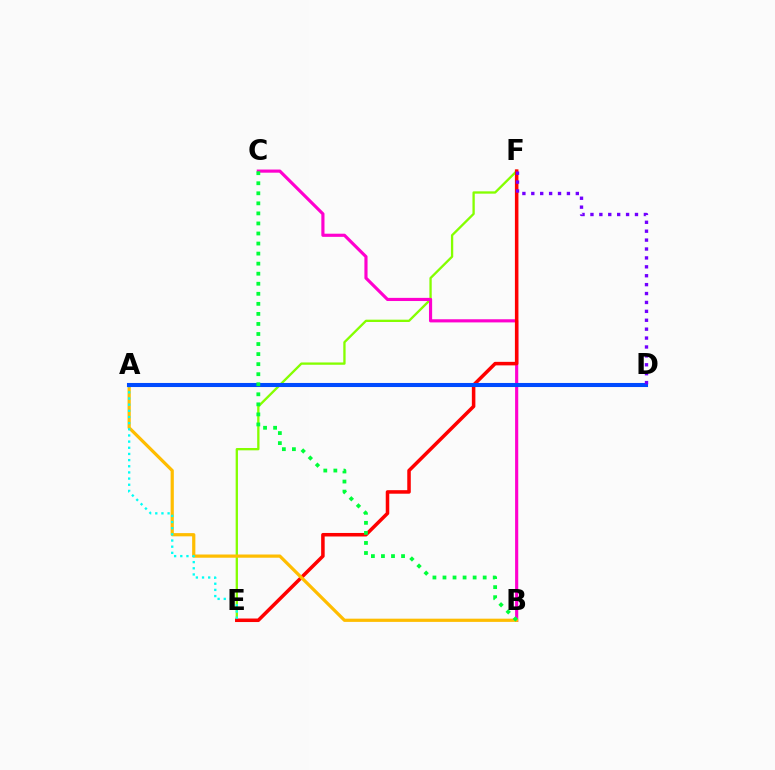{('E', 'F'): [{'color': '#84ff00', 'line_style': 'solid', 'thickness': 1.67}, {'color': '#ff0000', 'line_style': 'solid', 'thickness': 2.54}], ('B', 'C'): [{'color': '#ff00cf', 'line_style': 'solid', 'thickness': 2.27}, {'color': '#00ff39', 'line_style': 'dotted', 'thickness': 2.73}], ('A', 'B'): [{'color': '#ffbd00', 'line_style': 'solid', 'thickness': 2.31}], ('A', 'E'): [{'color': '#00fff6', 'line_style': 'dotted', 'thickness': 1.67}], ('A', 'D'): [{'color': '#004bff', 'line_style': 'solid', 'thickness': 2.93}], ('D', 'F'): [{'color': '#7200ff', 'line_style': 'dotted', 'thickness': 2.42}]}